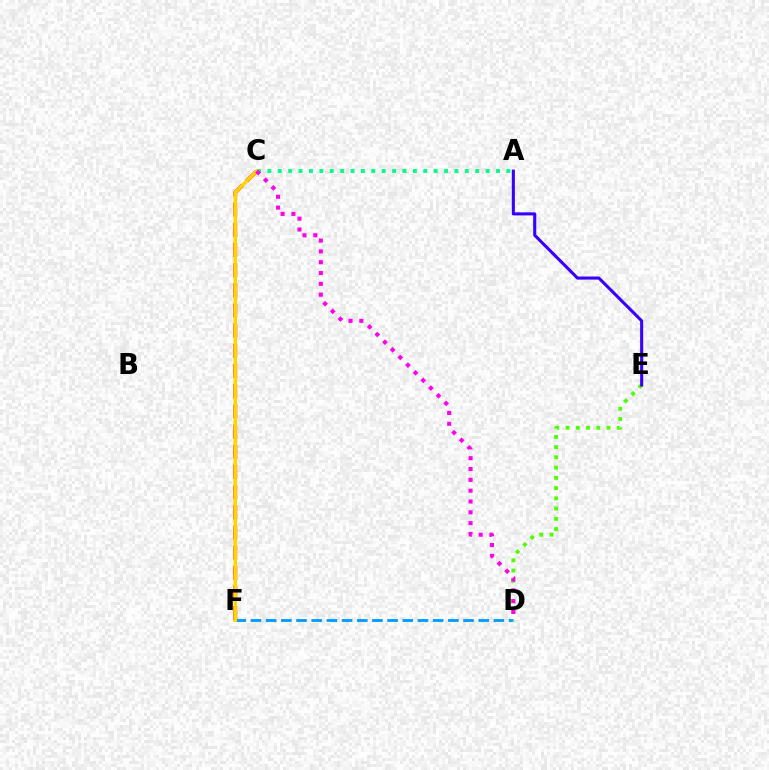{('A', 'C'): [{'color': '#00ff86', 'line_style': 'dotted', 'thickness': 2.82}], ('D', 'F'): [{'color': '#009eff', 'line_style': 'dashed', 'thickness': 2.06}], ('D', 'E'): [{'color': '#4fff00', 'line_style': 'dotted', 'thickness': 2.78}], ('C', 'F'): [{'color': '#ff0000', 'line_style': 'dashed', 'thickness': 2.74}, {'color': '#ffd500', 'line_style': 'solid', 'thickness': 2.47}], ('C', 'D'): [{'color': '#ff00ed', 'line_style': 'dotted', 'thickness': 2.94}], ('A', 'E'): [{'color': '#3700ff', 'line_style': 'solid', 'thickness': 2.21}]}